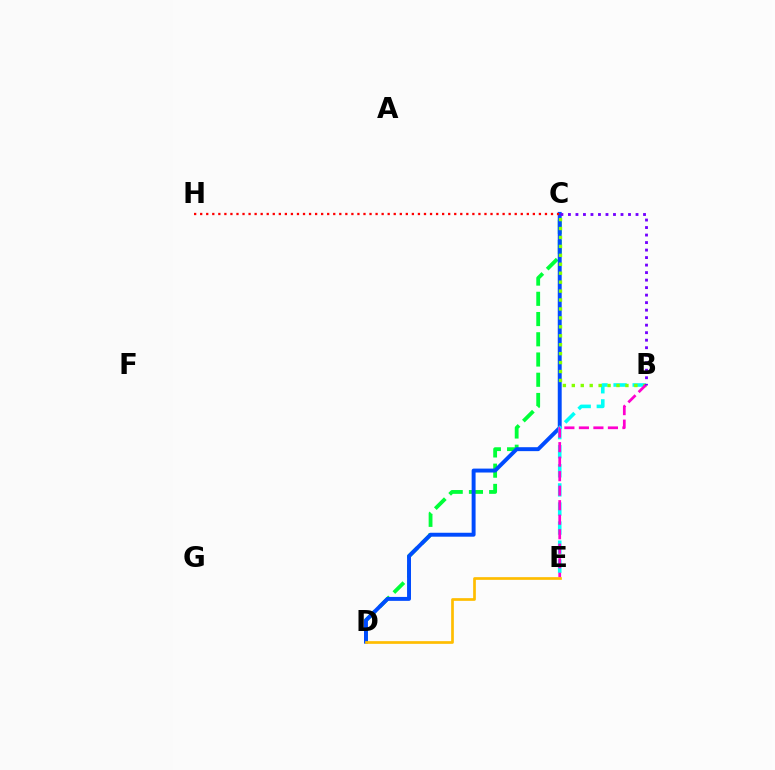{('C', 'D'): [{'color': '#00ff39', 'line_style': 'dashed', 'thickness': 2.75}, {'color': '#004bff', 'line_style': 'solid', 'thickness': 2.83}], ('B', 'E'): [{'color': '#00fff6', 'line_style': 'dashed', 'thickness': 2.59}, {'color': '#ff00cf', 'line_style': 'dashed', 'thickness': 1.97}], ('B', 'C'): [{'color': '#84ff00', 'line_style': 'dotted', 'thickness': 2.43}, {'color': '#7200ff', 'line_style': 'dotted', 'thickness': 2.04}], ('D', 'E'): [{'color': '#ffbd00', 'line_style': 'solid', 'thickness': 1.95}], ('C', 'H'): [{'color': '#ff0000', 'line_style': 'dotted', 'thickness': 1.64}]}